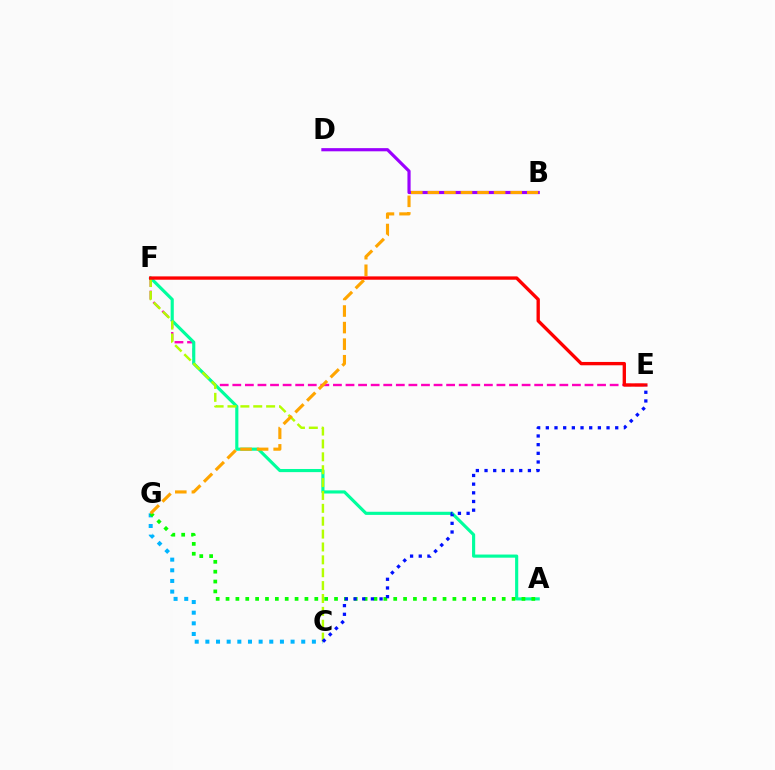{('C', 'G'): [{'color': '#00b5ff', 'line_style': 'dotted', 'thickness': 2.89}], ('B', 'D'): [{'color': '#9b00ff', 'line_style': 'solid', 'thickness': 2.28}], ('E', 'F'): [{'color': '#ff00bd', 'line_style': 'dashed', 'thickness': 1.71}, {'color': '#ff0000', 'line_style': 'solid', 'thickness': 2.4}], ('A', 'F'): [{'color': '#00ff9d', 'line_style': 'solid', 'thickness': 2.26}], ('A', 'G'): [{'color': '#08ff00', 'line_style': 'dotted', 'thickness': 2.68}], ('C', 'F'): [{'color': '#b3ff00', 'line_style': 'dashed', 'thickness': 1.75}], ('B', 'G'): [{'color': '#ffa500', 'line_style': 'dashed', 'thickness': 2.25}], ('C', 'E'): [{'color': '#0010ff', 'line_style': 'dotted', 'thickness': 2.36}]}